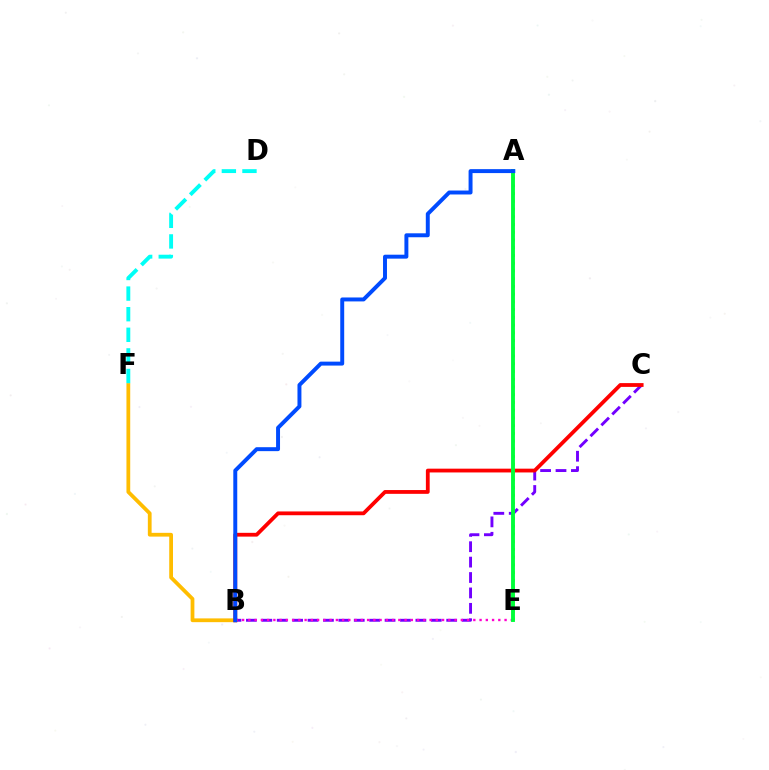{('B', 'C'): [{'color': '#7200ff', 'line_style': 'dashed', 'thickness': 2.09}, {'color': '#ff0000', 'line_style': 'solid', 'thickness': 2.73}], ('B', 'F'): [{'color': '#ffbd00', 'line_style': 'solid', 'thickness': 2.71}], ('B', 'E'): [{'color': '#ff00cf', 'line_style': 'dotted', 'thickness': 1.7}], ('A', 'E'): [{'color': '#84ff00', 'line_style': 'dotted', 'thickness': 2.1}, {'color': '#00ff39', 'line_style': 'solid', 'thickness': 2.8}], ('D', 'F'): [{'color': '#00fff6', 'line_style': 'dashed', 'thickness': 2.8}], ('A', 'B'): [{'color': '#004bff', 'line_style': 'solid', 'thickness': 2.84}]}